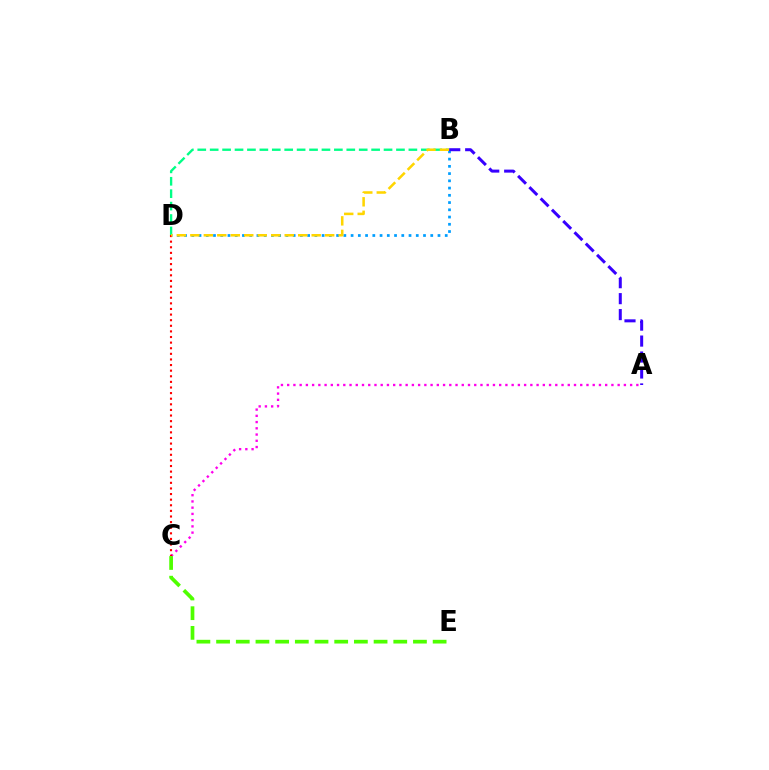{('A', 'C'): [{'color': '#ff00ed', 'line_style': 'dotted', 'thickness': 1.69}], ('B', 'D'): [{'color': '#009eff', 'line_style': 'dotted', 'thickness': 1.97}, {'color': '#00ff86', 'line_style': 'dashed', 'thickness': 1.69}, {'color': '#ffd500', 'line_style': 'dashed', 'thickness': 1.83}], ('C', 'E'): [{'color': '#4fff00', 'line_style': 'dashed', 'thickness': 2.67}], ('C', 'D'): [{'color': '#ff0000', 'line_style': 'dotted', 'thickness': 1.52}], ('A', 'B'): [{'color': '#3700ff', 'line_style': 'dashed', 'thickness': 2.17}]}